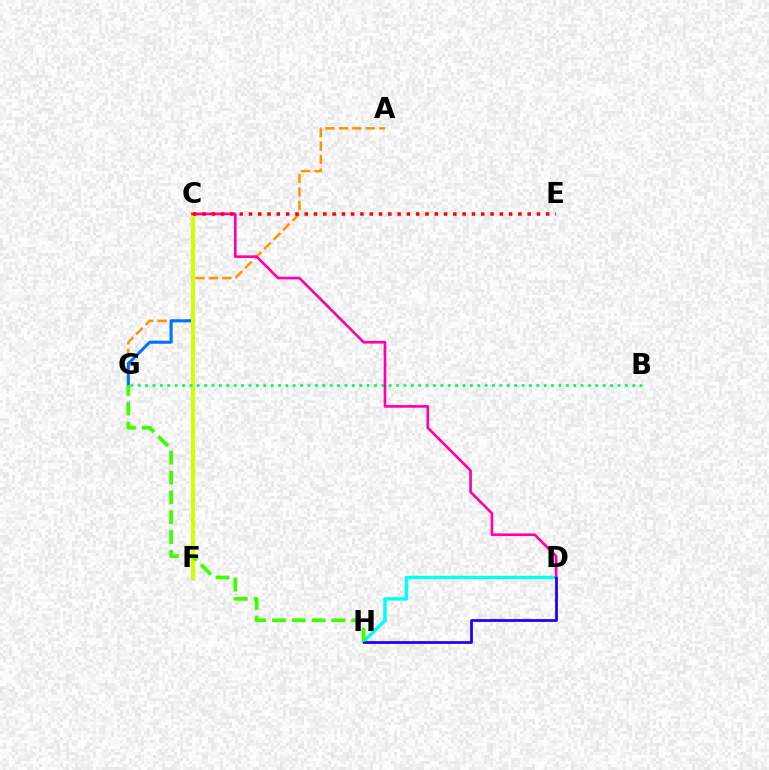{('C', 'F'): [{'color': '#b900ff', 'line_style': 'dashed', 'thickness': 1.75}, {'color': '#d1ff00', 'line_style': 'solid', 'thickness': 2.88}], ('A', 'G'): [{'color': '#ff9400', 'line_style': 'dashed', 'thickness': 1.83}], ('C', 'G'): [{'color': '#0074ff', 'line_style': 'solid', 'thickness': 2.22}], ('D', 'H'): [{'color': '#00fff6', 'line_style': 'solid', 'thickness': 2.48}, {'color': '#2500ff', 'line_style': 'solid', 'thickness': 2.02}], ('B', 'G'): [{'color': '#00ff5c', 'line_style': 'dotted', 'thickness': 2.01}], ('C', 'D'): [{'color': '#ff00ac', 'line_style': 'solid', 'thickness': 1.91}], ('C', 'E'): [{'color': '#ff0000', 'line_style': 'dotted', 'thickness': 2.52}], ('G', 'H'): [{'color': '#3dff00', 'line_style': 'dashed', 'thickness': 2.69}]}